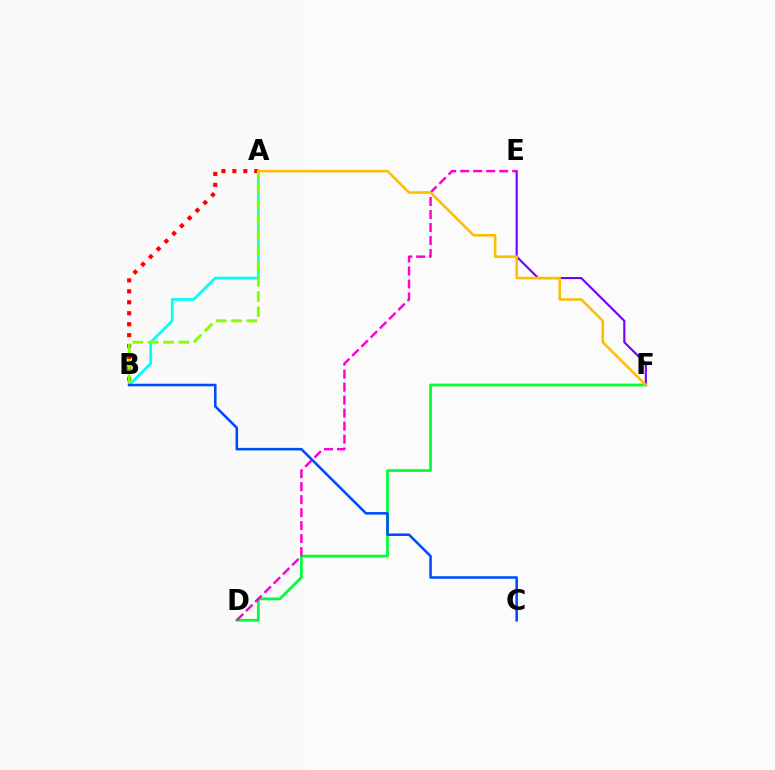{('A', 'B'): [{'color': '#ff0000', 'line_style': 'dotted', 'thickness': 2.97}, {'color': '#00fff6', 'line_style': 'solid', 'thickness': 1.97}, {'color': '#84ff00', 'line_style': 'dashed', 'thickness': 2.09}], ('D', 'F'): [{'color': '#00ff39', 'line_style': 'solid', 'thickness': 1.99}], ('E', 'F'): [{'color': '#7200ff', 'line_style': 'solid', 'thickness': 1.52}], ('D', 'E'): [{'color': '#ff00cf', 'line_style': 'dashed', 'thickness': 1.77}], ('A', 'F'): [{'color': '#ffbd00', 'line_style': 'solid', 'thickness': 1.84}], ('B', 'C'): [{'color': '#004bff', 'line_style': 'solid', 'thickness': 1.84}]}